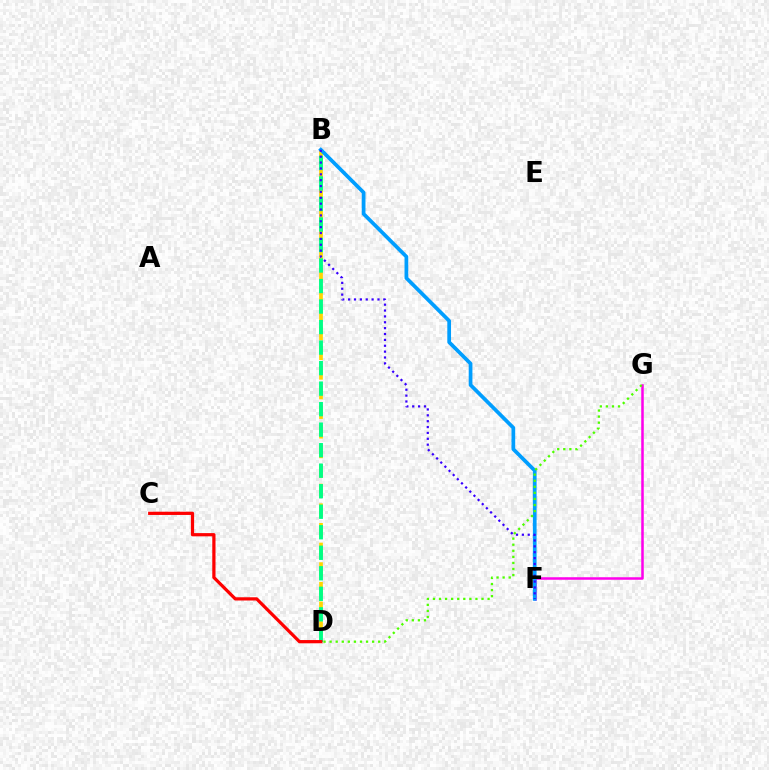{('F', 'G'): [{'color': '#ff00ed', 'line_style': 'solid', 'thickness': 1.81}], ('B', 'D'): [{'color': '#ffd500', 'line_style': 'dashed', 'thickness': 2.67}, {'color': '#00ff86', 'line_style': 'dashed', 'thickness': 2.79}], ('B', 'F'): [{'color': '#009eff', 'line_style': 'solid', 'thickness': 2.68}, {'color': '#3700ff', 'line_style': 'dotted', 'thickness': 1.6}], ('D', 'G'): [{'color': '#4fff00', 'line_style': 'dotted', 'thickness': 1.65}], ('C', 'D'): [{'color': '#ff0000', 'line_style': 'solid', 'thickness': 2.32}]}